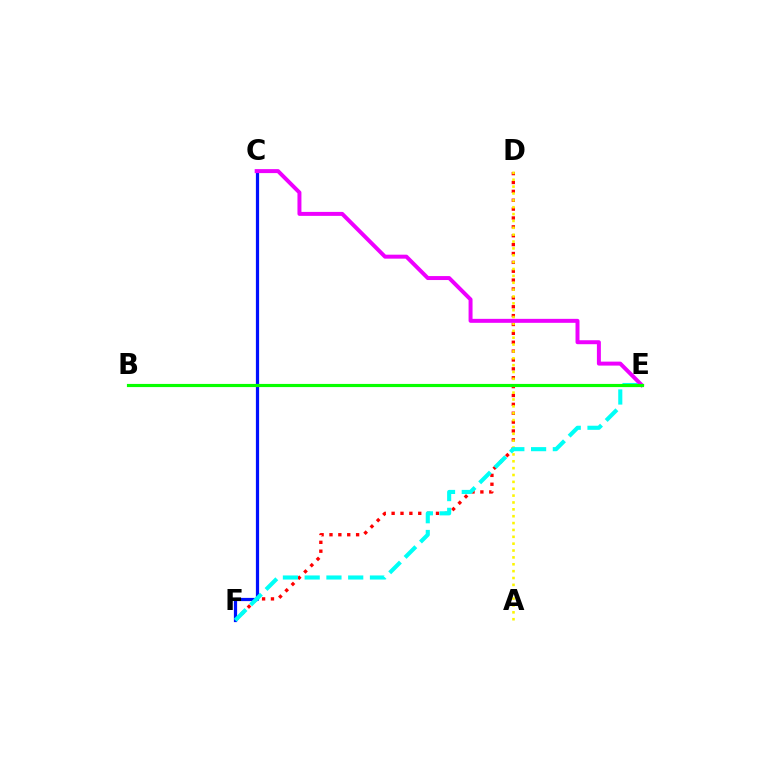{('D', 'F'): [{'color': '#ff0000', 'line_style': 'dotted', 'thickness': 2.41}], ('C', 'F'): [{'color': '#0010ff', 'line_style': 'solid', 'thickness': 2.32}], ('A', 'D'): [{'color': '#fcf500', 'line_style': 'dotted', 'thickness': 1.87}], ('E', 'F'): [{'color': '#00fff6', 'line_style': 'dashed', 'thickness': 2.96}], ('C', 'E'): [{'color': '#ee00ff', 'line_style': 'solid', 'thickness': 2.86}], ('B', 'E'): [{'color': '#08ff00', 'line_style': 'solid', 'thickness': 2.27}]}